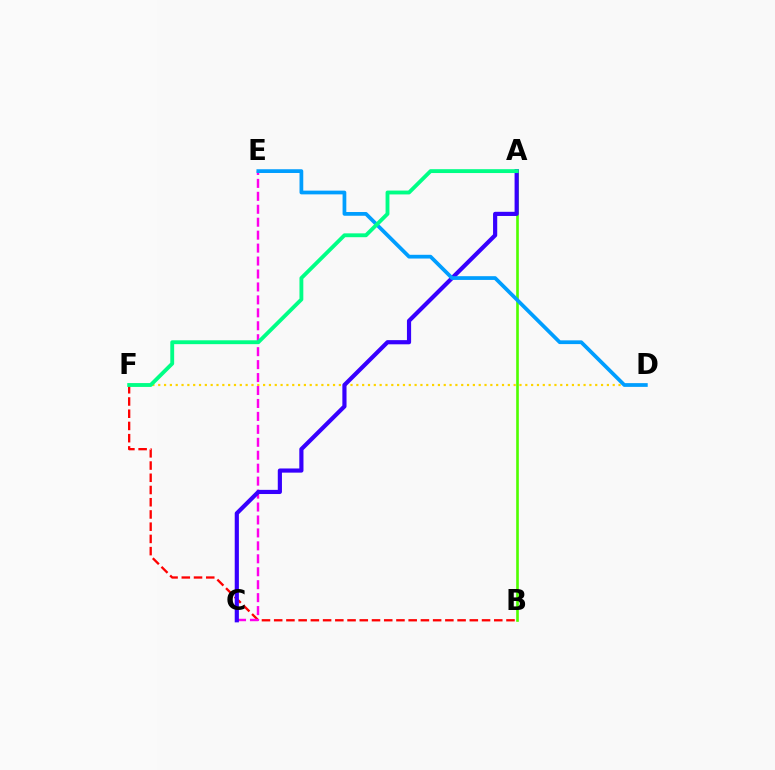{('B', 'F'): [{'color': '#ff0000', 'line_style': 'dashed', 'thickness': 1.66}], ('D', 'F'): [{'color': '#ffd500', 'line_style': 'dotted', 'thickness': 1.58}], ('C', 'E'): [{'color': '#ff00ed', 'line_style': 'dashed', 'thickness': 1.76}], ('A', 'B'): [{'color': '#4fff00', 'line_style': 'solid', 'thickness': 1.9}], ('A', 'C'): [{'color': '#3700ff', 'line_style': 'solid', 'thickness': 3.0}], ('D', 'E'): [{'color': '#009eff', 'line_style': 'solid', 'thickness': 2.69}], ('A', 'F'): [{'color': '#00ff86', 'line_style': 'solid', 'thickness': 2.77}]}